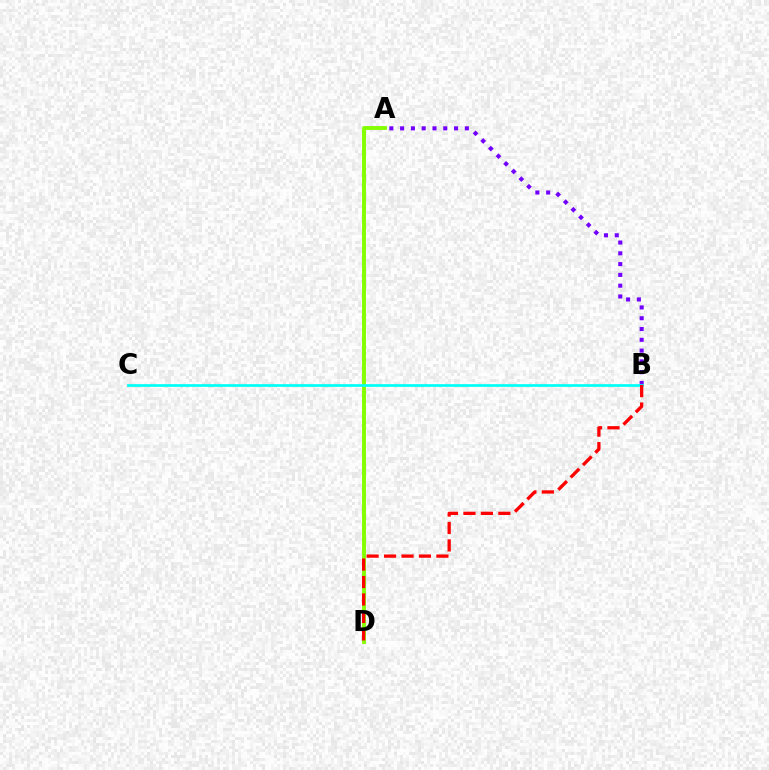{('A', 'D'): [{'color': '#84ff00', 'line_style': 'solid', 'thickness': 2.79}], ('A', 'B'): [{'color': '#7200ff', 'line_style': 'dotted', 'thickness': 2.93}], ('B', 'C'): [{'color': '#00fff6', 'line_style': 'solid', 'thickness': 1.94}], ('B', 'D'): [{'color': '#ff0000', 'line_style': 'dashed', 'thickness': 2.37}]}